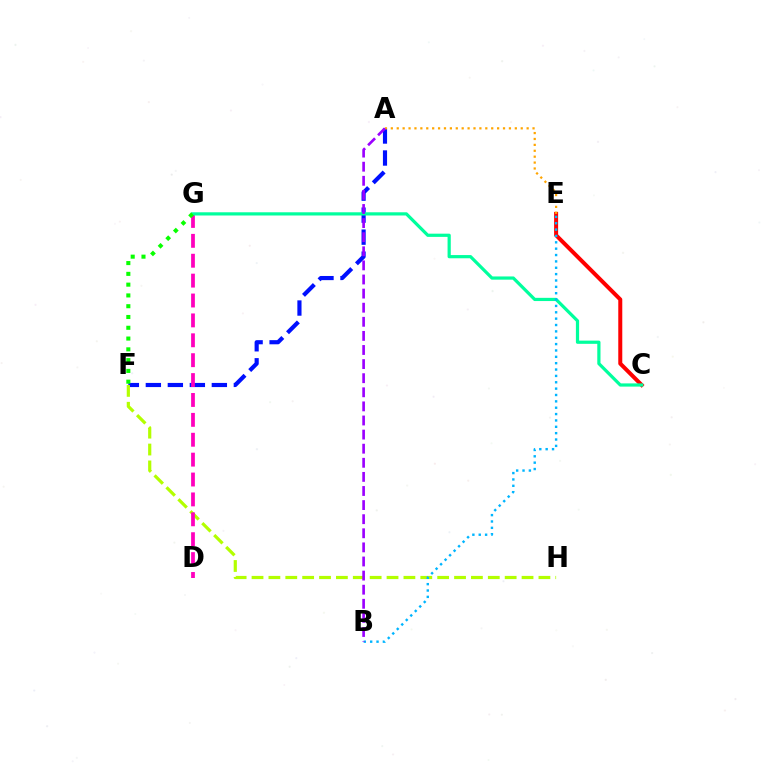{('C', 'E'): [{'color': '#ff0000', 'line_style': 'solid', 'thickness': 2.88}], ('A', 'F'): [{'color': '#0010ff', 'line_style': 'dashed', 'thickness': 2.99}], ('A', 'E'): [{'color': '#ffa500', 'line_style': 'dotted', 'thickness': 1.6}], ('F', 'H'): [{'color': '#b3ff00', 'line_style': 'dashed', 'thickness': 2.29}], ('D', 'G'): [{'color': '#ff00bd', 'line_style': 'dashed', 'thickness': 2.7}], ('C', 'G'): [{'color': '#00ff9d', 'line_style': 'solid', 'thickness': 2.31}], ('B', 'E'): [{'color': '#00b5ff', 'line_style': 'dotted', 'thickness': 1.73}], ('F', 'G'): [{'color': '#08ff00', 'line_style': 'dotted', 'thickness': 2.93}], ('A', 'B'): [{'color': '#9b00ff', 'line_style': 'dashed', 'thickness': 1.92}]}